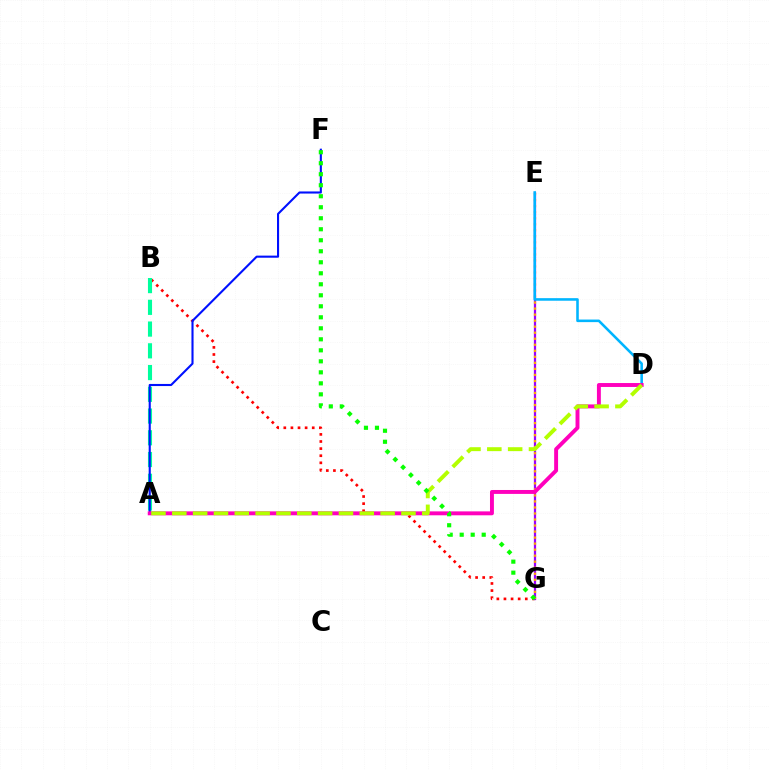{('B', 'G'): [{'color': '#ff0000', 'line_style': 'dotted', 'thickness': 1.93}], ('E', 'G'): [{'color': '#9b00ff', 'line_style': 'solid', 'thickness': 1.61}, {'color': '#ffa500', 'line_style': 'dotted', 'thickness': 1.64}], ('A', 'B'): [{'color': '#00ff9d', 'line_style': 'dashed', 'thickness': 2.95}], ('A', 'F'): [{'color': '#0010ff', 'line_style': 'solid', 'thickness': 1.51}], ('D', 'E'): [{'color': '#00b5ff', 'line_style': 'solid', 'thickness': 1.85}], ('A', 'D'): [{'color': '#ff00bd', 'line_style': 'solid', 'thickness': 2.82}, {'color': '#b3ff00', 'line_style': 'dashed', 'thickness': 2.83}], ('F', 'G'): [{'color': '#08ff00', 'line_style': 'dotted', 'thickness': 2.99}]}